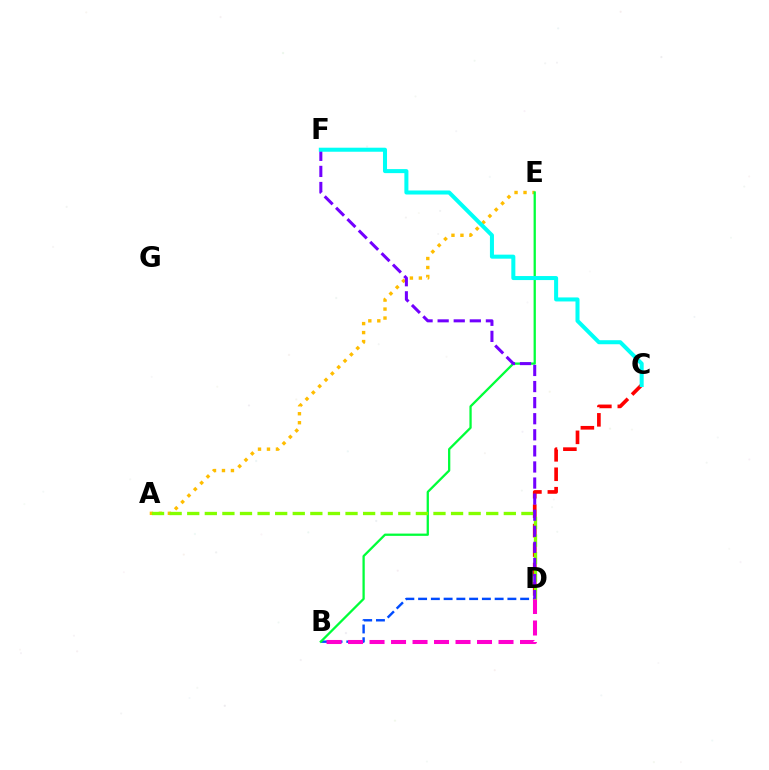{('B', 'D'): [{'color': '#004bff', 'line_style': 'dashed', 'thickness': 1.73}, {'color': '#ff00cf', 'line_style': 'dashed', 'thickness': 2.92}], ('A', 'E'): [{'color': '#ffbd00', 'line_style': 'dotted', 'thickness': 2.44}], ('C', 'D'): [{'color': '#ff0000', 'line_style': 'dashed', 'thickness': 2.64}], ('B', 'E'): [{'color': '#00ff39', 'line_style': 'solid', 'thickness': 1.64}], ('A', 'D'): [{'color': '#84ff00', 'line_style': 'dashed', 'thickness': 2.39}], ('D', 'F'): [{'color': '#7200ff', 'line_style': 'dashed', 'thickness': 2.18}], ('C', 'F'): [{'color': '#00fff6', 'line_style': 'solid', 'thickness': 2.9}]}